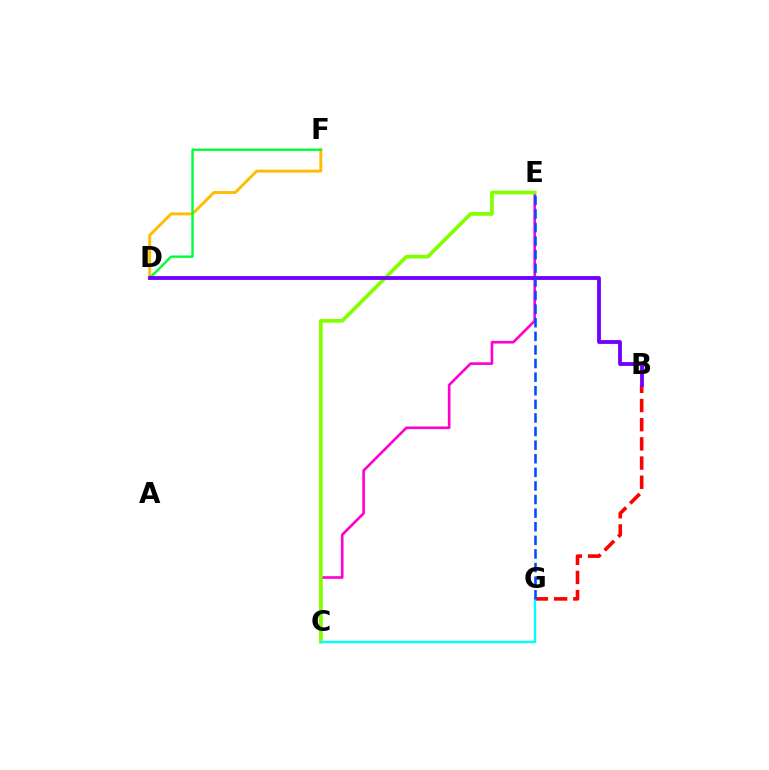{('C', 'E'): [{'color': '#ff00cf', 'line_style': 'solid', 'thickness': 1.9}, {'color': '#84ff00', 'line_style': 'solid', 'thickness': 2.68}], ('D', 'F'): [{'color': '#ffbd00', 'line_style': 'solid', 'thickness': 2.11}, {'color': '#00ff39', 'line_style': 'solid', 'thickness': 1.72}], ('B', 'G'): [{'color': '#ff0000', 'line_style': 'dashed', 'thickness': 2.61}], ('C', 'G'): [{'color': '#00fff6', 'line_style': 'solid', 'thickness': 1.72}], ('B', 'D'): [{'color': '#7200ff', 'line_style': 'solid', 'thickness': 2.76}], ('E', 'G'): [{'color': '#004bff', 'line_style': 'dashed', 'thickness': 1.85}]}